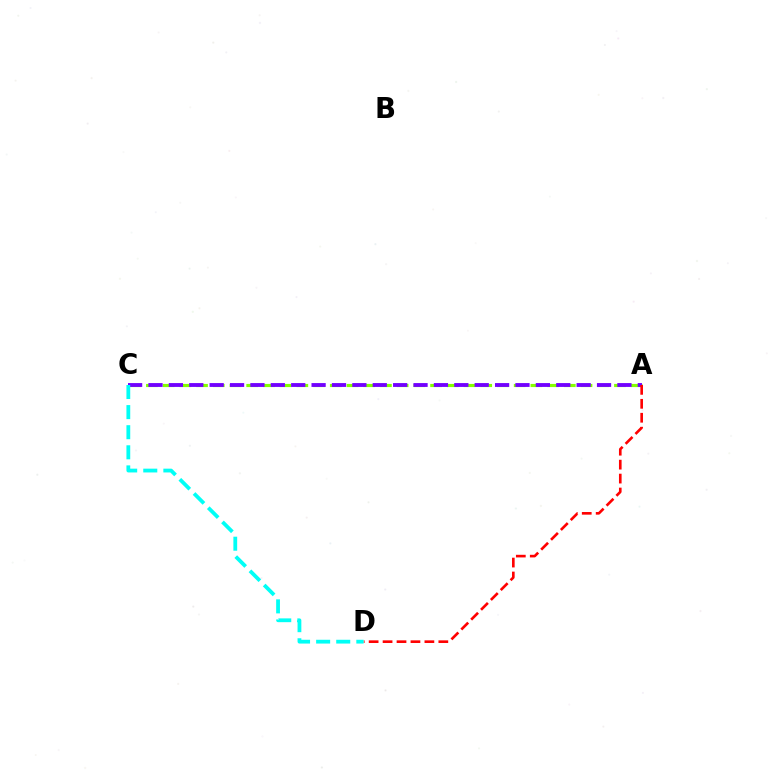{('A', 'C'): [{'color': '#84ff00', 'line_style': 'dashed', 'thickness': 2.27}, {'color': '#7200ff', 'line_style': 'dashed', 'thickness': 2.77}], ('A', 'D'): [{'color': '#ff0000', 'line_style': 'dashed', 'thickness': 1.89}], ('C', 'D'): [{'color': '#00fff6', 'line_style': 'dashed', 'thickness': 2.73}]}